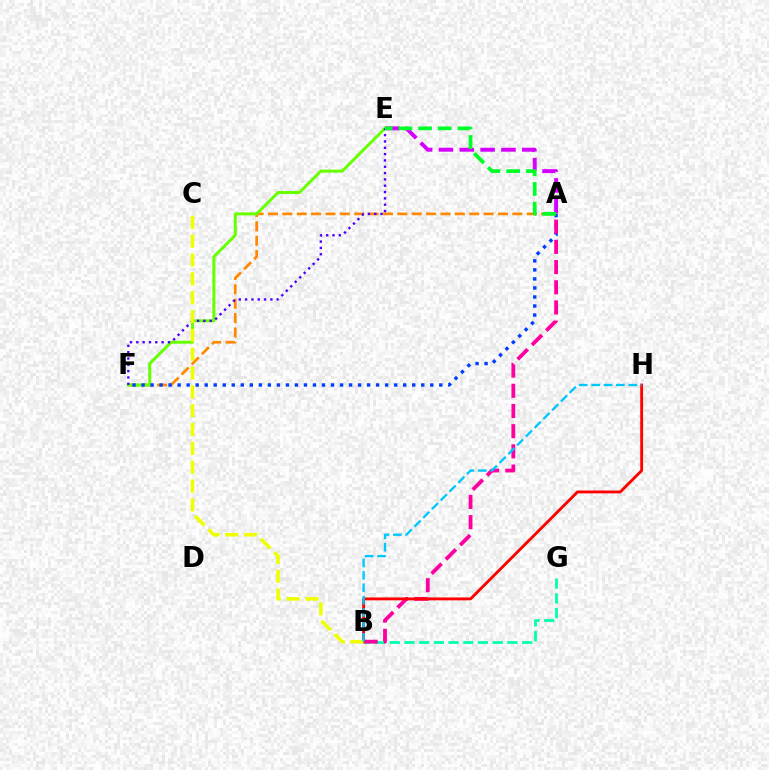{('B', 'G'): [{'color': '#00ffaf', 'line_style': 'dashed', 'thickness': 2.0}], ('A', 'F'): [{'color': '#ff8800', 'line_style': 'dashed', 'thickness': 1.95}, {'color': '#003fff', 'line_style': 'dotted', 'thickness': 2.45}], ('E', 'F'): [{'color': '#66ff00', 'line_style': 'solid', 'thickness': 2.13}, {'color': '#4f00ff', 'line_style': 'dotted', 'thickness': 1.72}], ('A', 'B'): [{'color': '#ff00a0', 'line_style': 'dashed', 'thickness': 2.74}], ('A', 'E'): [{'color': '#d600ff', 'line_style': 'dashed', 'thickness': 2.83}, {'color': '#00ff27', 'line_style': 'dashed', 'thickness': 2.68}], ('B', 'H'): [{'color': '#ff0000', 'line_style': 'solid', 'thickness': 2.06}, {'color': '#00c7ff', 'line_style': 'dashed', 'thickness': 1.68}], ('B', 'C'): [{'color': '#eeff00', 'line_style': 'dashed', 'thickness': 2.56}]}